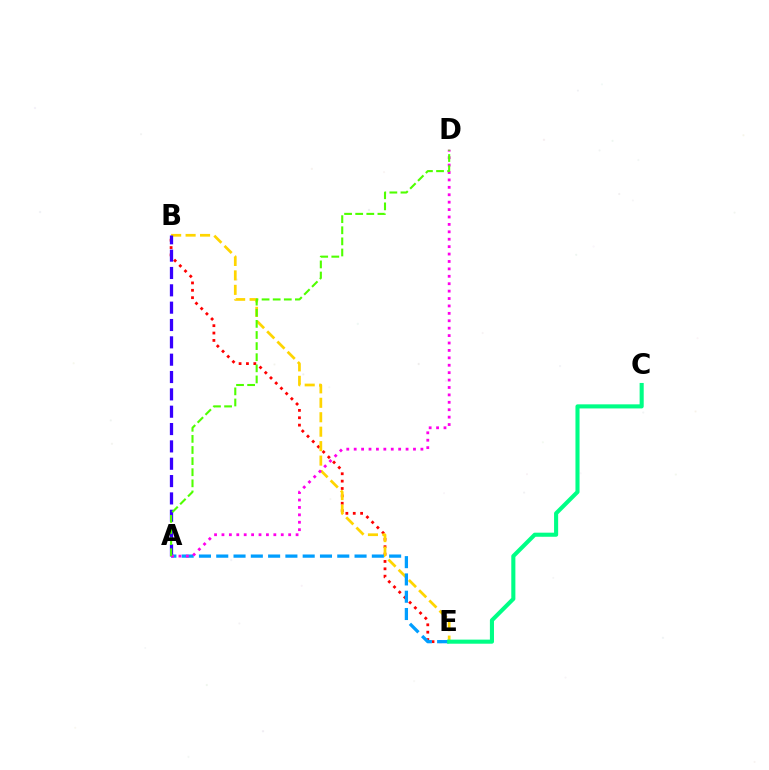{('B', 'E'): [{'color': '#ff0000', 'line_style': 'dotted', 'thickness': 2.0}, {'color': '#ffd500', 'line_style': 'dashed', 'thickness': 1.96}], ('A', 'B'): [{'color': '#3700ff', 'line_style': 'dashed', 'thickness': 2.36}], ('A', 'E'): [{'color': '#009eff', 'line_style': 'dashed', 'thickness': 2.35}], ('A', 'D'): [{'color': '#ff00ed', 'line_style': 'dotted', 'thickness': 2.01}, {'color': '#4fff00', 'line_style': 'dashed', 'thickness': 1.51}], ('C', 'E'): [{'color': '#00ff86', 'line_style': 'solid', 'thickness': 2.94}]}